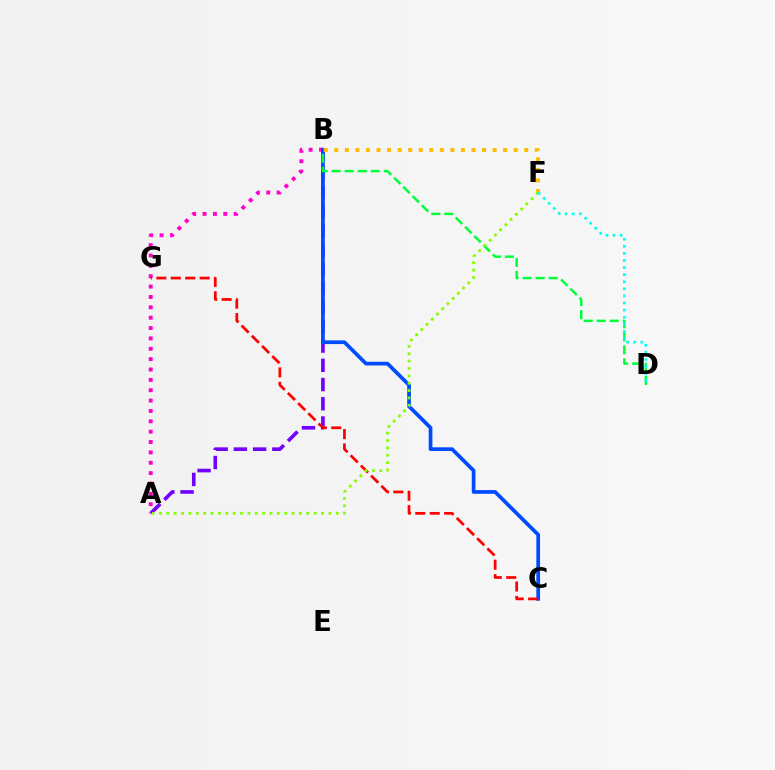{('A', 'B'): [{'color': '#ff00cf', 'line_style': 'dotted', 'thickness': 2.82}, {'color': '#7200ff', 'line_style': 'dashed', 'thickness': 2.61}], ('B', 'C'): [{'color': '#004bff', 'line_style': 'solid', 'thickness': 2.68}], ('B', 'D'): [{'color': '#00ff39', 'line_style': 'dashed', 'thickness': 1.77}], ('B', 'F'): [{'color': '#ffbd00', 'line_style': 'dotted', 'thickness': 2.87}], ('C', 'G'): [{'color': '#ff0000', 'line_style': 'dashed', 'thickness': 1.96}], ('A', 'F'): [{'color': '#84ff00', 'line_style': 'dotted', 'thickness': 2.0}], ('D', 'F'): [{'color': '#00fff6', 'line_style': 'dotted', 'thickness': 1.93}]}